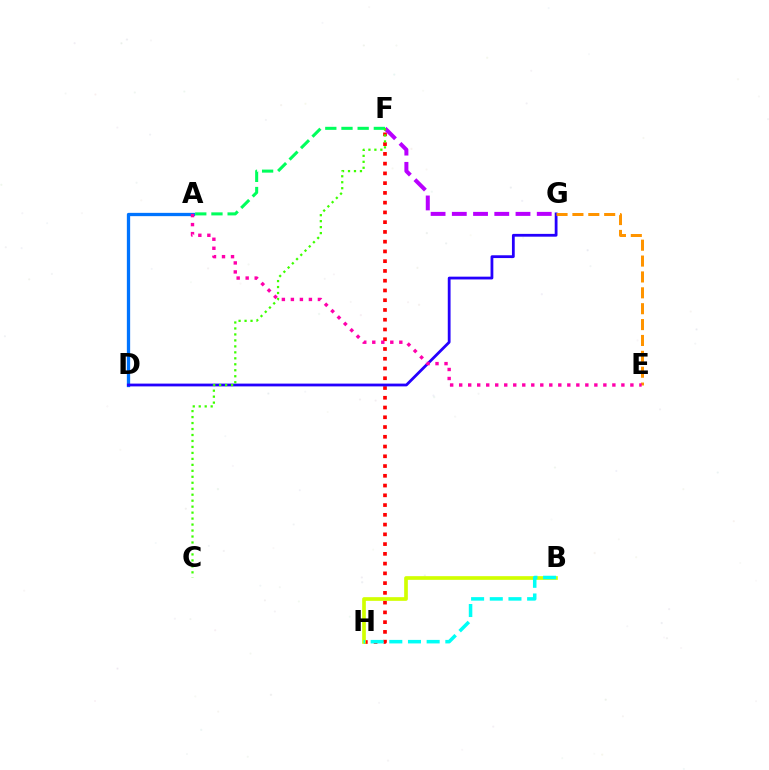{('F', 'H'): [{'color': '#ff0000', 'line_style': 'dotted', 'thickness': 2.65}], ('A', 'D'): [{'color': '#0074ff', 'line_style': 'solid', 'thickness': 2.37}], ('F', 'G'): [{'color': '#b900ff', 'line_style': 'dashed', 'thickness': 2.88}], ('B', 'H'): [{'color': '#d1ff00', 'line_style': 'solid', 'thickness': 2.65}, {'color': '#00fff6', 'line_style': 'dashed', 'thickness': 2.54}], ('D', 'G'): [{'color': '#2500ff', 'line_style': 'solid', 'thickness': 2.01}], ('A', 'F'): [{'color': '#00ff5c', 'line_style': 'dashed', 'thickness': 2.2}], ('E', 'G'): [{'color': '#ff9400', 'line_style': 'dashed', 'thickness': 2.16}], ('A', 'E'): [{'color': '#ff00ac', 'line_style': 'dotted', 'thickness': 2.45}], ('C', 'F'): [{'color': '#3dff00', 'line_style': 'dotted', 'thickness': 1.62}]}